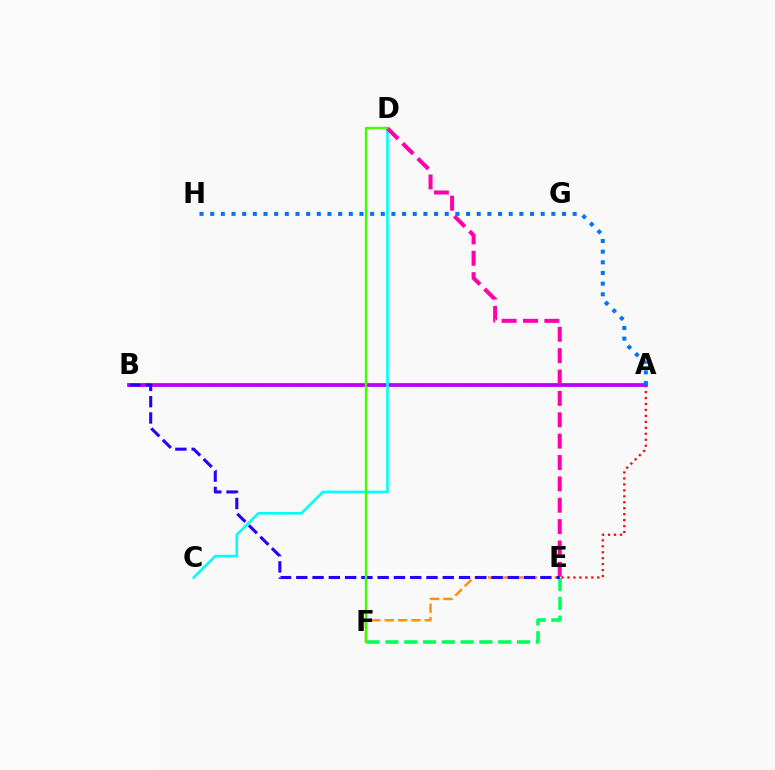{('A', 'B'): [{'color': '#d1ff00', 'line_style': 'dashed', 'thickness': 1.67}, {'color': '#b900ff', 'line_style': 'solid', 'thickness': 2.7}], ('E', 'F'): [{'color': '#00ff5c', 'line_style': 'dashed', 'thickness': 2.55}, {'color': '#ff9400', 'line_style': 'dashed', 'thickness': 1.81}], ('A', 'E'): [{'color': '#ff0000', 'line_style': 'dotted', 'thickness': 1.62}], ('C', 'D'): [{'color': '#00fff6', 'line_style': 'solid', 'thickness': 1.9}], ('A', 'H'): [{'color': '#0074ff', 'line_style': 'dotted', 'thickness': 2.9}], ('D', 'E'): [{'color': '#ff00ac', 'line_style': 'dashed', 'thickness': 2.9}], ('B', 'E'): [{'color': '#2500ff', 'line_style': 'dashed', 'thickness': 2.21}], ('D', 'F'): [{'color': '#3dff00', 'line_style': 'solid', 'thickness': 1.7}]}